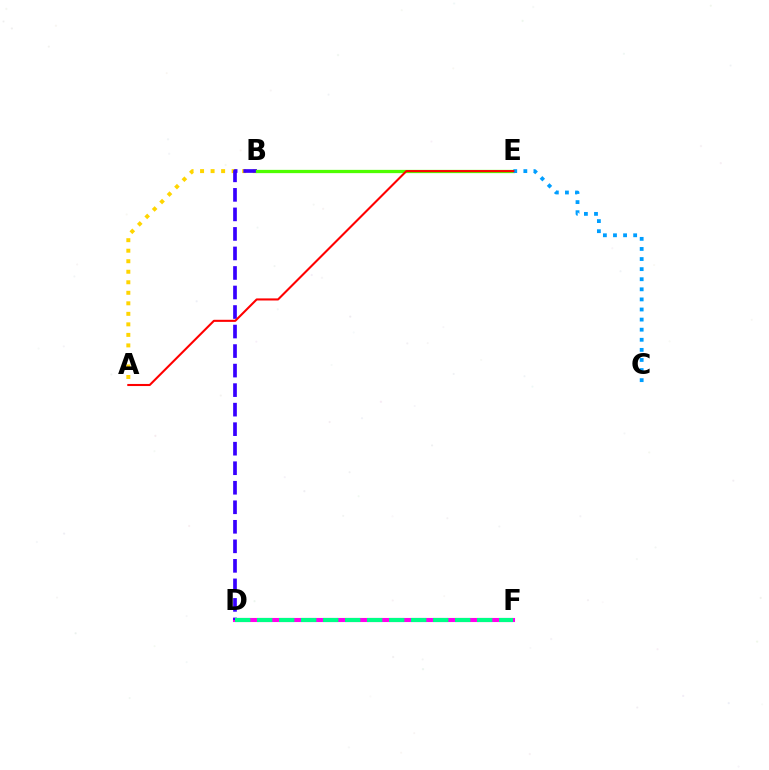{('D', 'F'): [{'color': '#ff00ed', 'line_style': 'solid', 'thickness': 2.94}, {'color': '#00ff86', 'line_style': 'dashed', 'thickness': 2.99}], ('A', 'B'): [{'color': '#ffd500', 'line_style': 'dotted', 'thickness': 2.86}], ('B', 'D'): [{'color': '#3700ff', 'line_style': 'dashed', 'thickness': 2.65}], ('B', 'E'): [{'color': '#4fff00', 'line_style': 'solid', 'thickness': 2.36}], ('C', 'E'): [{'color': '#009eff', 'line_style': 'dotted', 'thickness': 2.74}], ('A', 'E'): [{'color': '#ff0000', 'line_style': 'solid', 'thickness': 1.5}]}